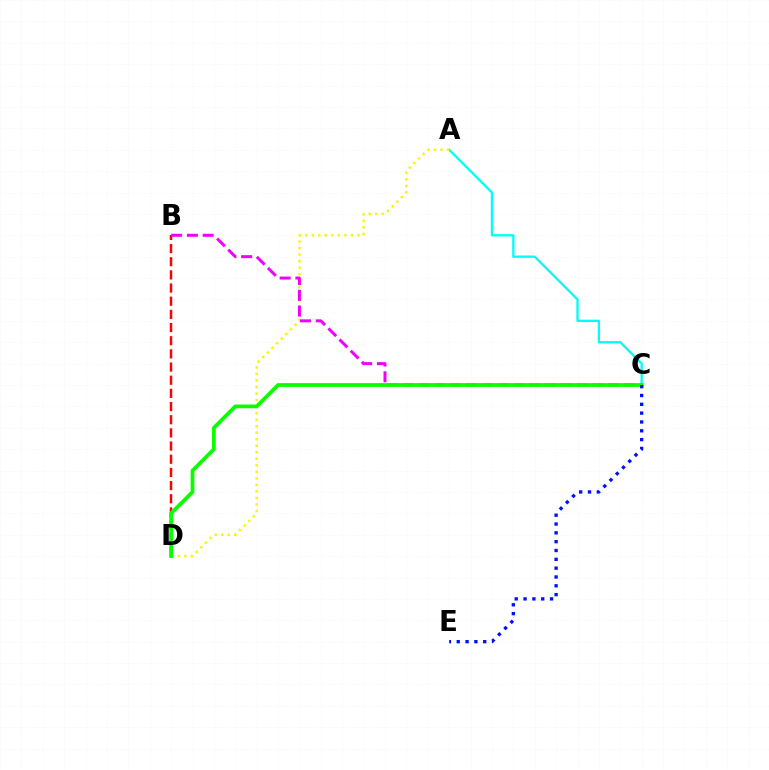{('B', 'D'): [{'color': '#ff0000', 'line_style': 'dashed', 'thickness': 1.79}], ('A', 'C'): [{'color': '#00fff6', 'line_style': 'solid', 'thickness': 1.66}], ('A', 'D'): [{'color': '#fcf500', 'line_style': 'dotted', 'thickness': 1.77}], ('B', 'C'): [{'color': '#ee00ff', 'line_style': 'dashed', 'thickness': 2.14}], ('C', 'D'): [{'color': '#08ff00', 'line_style': 'solid', 'thickness': 2.69}], ('C', 'E'): [{'color': '#0010ff', 'line_style': 'dotted', 'thickness': 2.4}]}